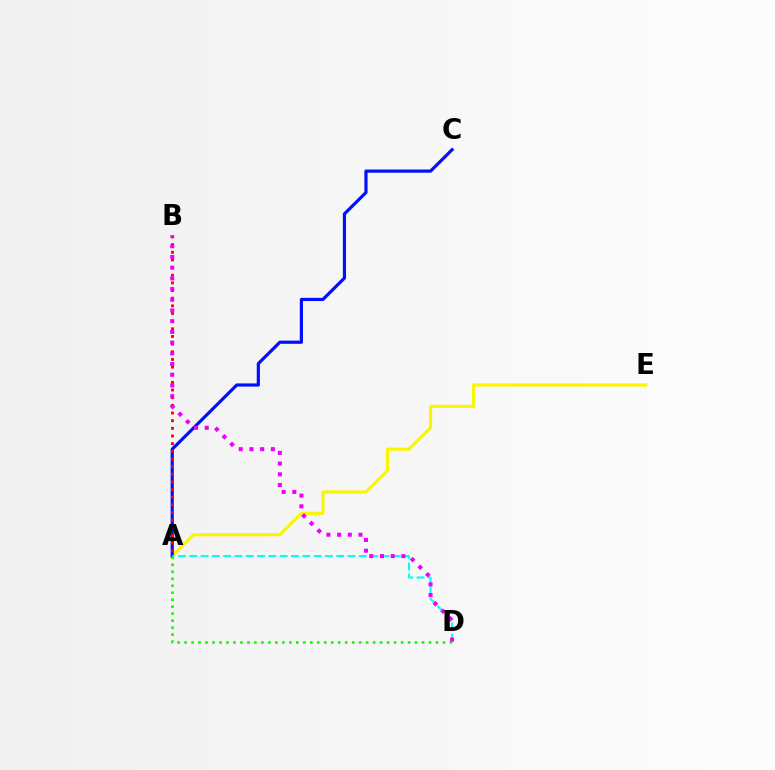{('A', 'E'): [{'color': '#fcf500', 'line_style': 'solid', 'thickness': 2.27}], ('A', 'C'): [{'color': '#0010ff', 'line_style': 'solid', 'thickness': 2.3}], ('A', 'D'): [{'color': '#00fff6', 'line_style': 'dashed', 'thickness': 1.54}, {'color': '#08ff00', 'line_style': 'dotted', 'thickness': 1.9}], ('A', 'B'): [{'color': '#ff0000', 'line_style': 'dotted', 'thickness': 2.08}], ('B', 'D'): [{'color': '#ee00ff', 'line_style': 'dotted', 'thickness': 2.91}]}